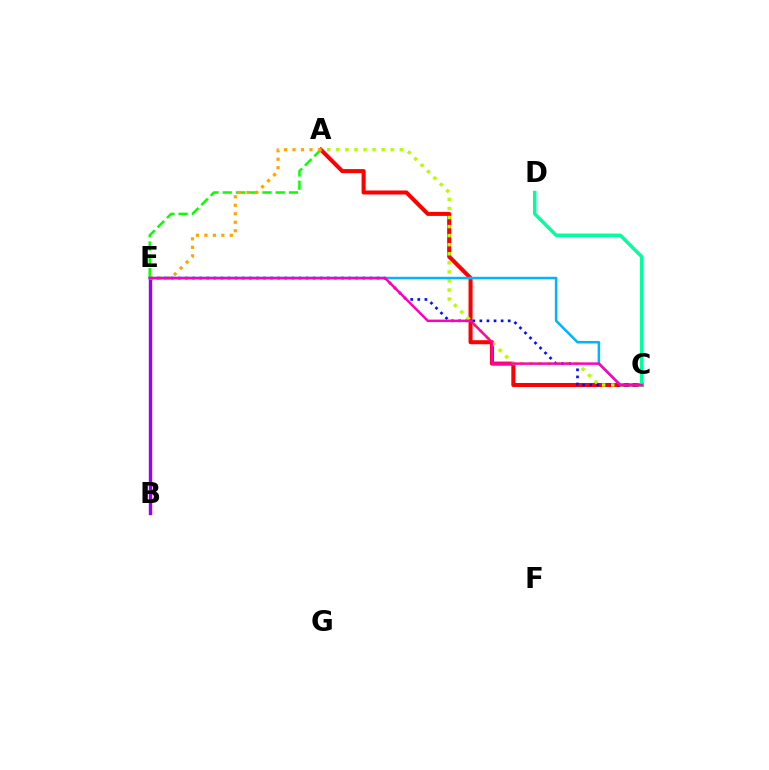{('A', 'C'): [{'color': '#ff0000', 'line_style': 'solid', 'thickness': 2.91}, {'color': '#b3ff00', 'line_style': 'dotted', 'thickness': 2.46}], ('C', 'E'): [{'color': '#0010ff', 'line_style': 'dotted', 'thickness': 1.93}, {'color': '#00b5ff', 'line_style': 'solid', 'thickness': 1.82}, {'color': '#ff00bd', 'line_style': 'solid', 'thickness': 1.78}], ('B', 'E'): [{'color': '#9b00ff', 'line_style': 'solid', 'thickness': 2.45}], ('A', 'E'): [{'color': '#08ff00', 'line_style': 'dashed', 'thickness': 1.8}, {'color': '#ffa500', 'line_style': 'dotted', 'thickness': 2.3}], ('C', 'D'): [{'color': '#00ff9d', 'line_style': 'solid', 'thickness': 2.47}]}